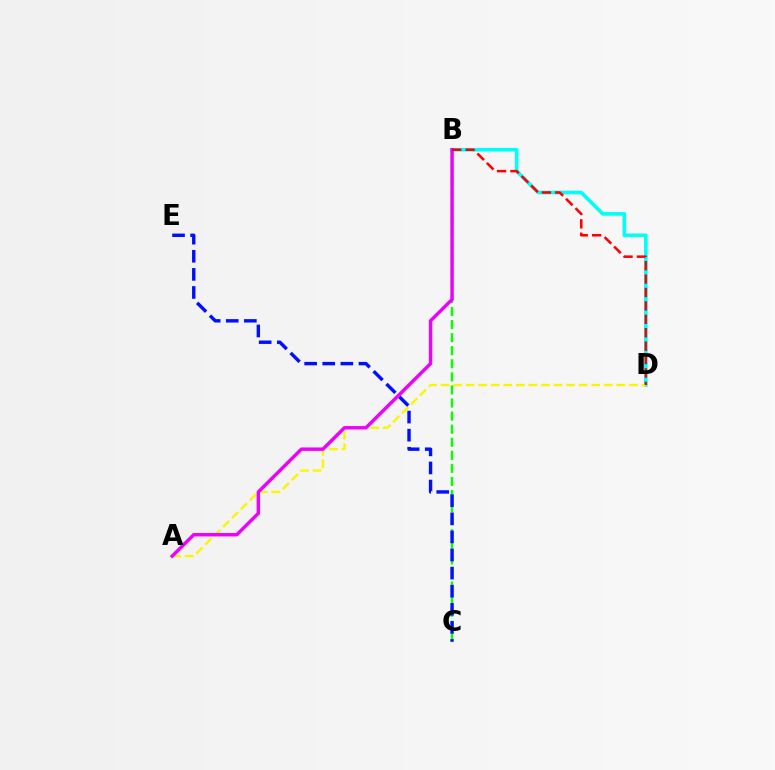{('B', 'D'): [{'color': '#00fff6', 'line_style': 'solid', 'thickness': 2.62}, {'color': '#ff0000', 'line_style': 'dashed', 'thickness': 1.82}], ('A', 'D'): [{'color': '#fcf500', 'line_style': 'dashed', 'thickness': 1.71}], ('B', 'C'): [{'color': '#08ff00', 'line_style': 'dashed', 'thickness': 1.78}], ('C', 'E'): [{'color': '#0010ff', 'line_style': 'dashed', 'thickness': 2.46}], ('A', 'B'): [{'color': '#ee00ff', 'line_style': 'solid', 'thickness': 2.47}]}